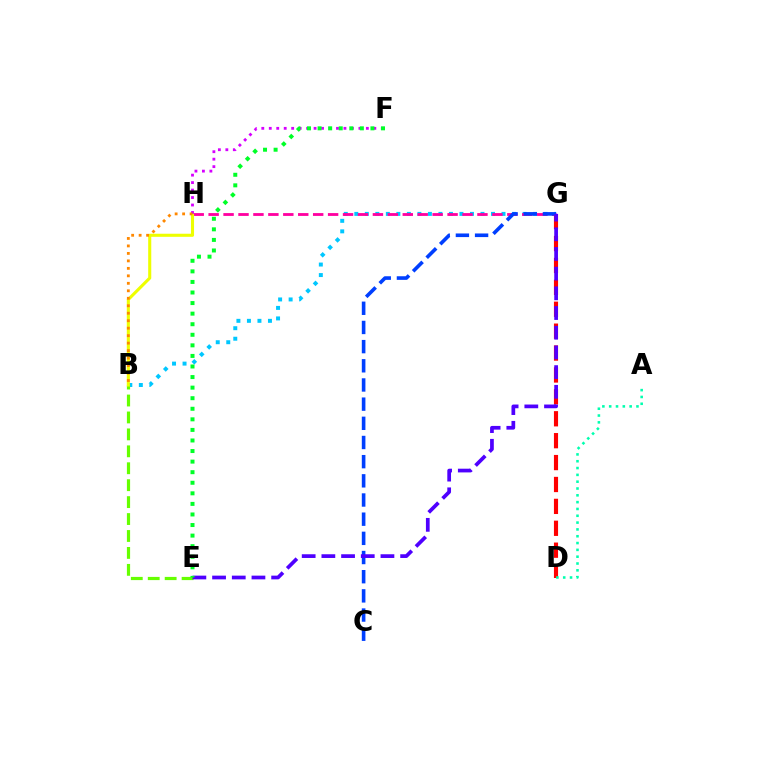{('B', 'G'): [{'color': '#00c7ff', 'line_style': 'dotted', 'thickness': 2.86}], ('B', 'E'): [{'color': '#66ff00', 'line_style': 'dashed', 'thickness': 2.3}], ('G', 'H'): [{'color': '#ff00a0', 'line_style': 'dashed', 'thickness': 2.03}], ('D', 'G'): [{'color': '#ff0000', 'line_style': 'dashed', 'thickness': 2.98}], ('B', 'H'): [{'color': '#eeff00', 'line_style': 'solid', 'thickness': 2.22}, {'color': '#ff8800', 'line_style': 'dotted', 'thickness': 2.03}], ('C', 'G'): [{'color': '#003fff', 'line_style': 'dashed', 'thickness': 2.6}], ('F', 'H'): [{'color': '#d600ff', 'line_style': 'dotted', 'thickness': 2.03}], ('E', 'G'): [{'color': '#4f00ff', 'line_style': 'dashed', 'thickness': 2.68}], ('A', 'D'): [{'color': '#00ffaf', 'line_style': 'dotted', 'thickness': 1.85}], ('E', 'F'): [{'color': '#00ff27', 'line_style': 'dotted', 'thickness': 2.87}]}